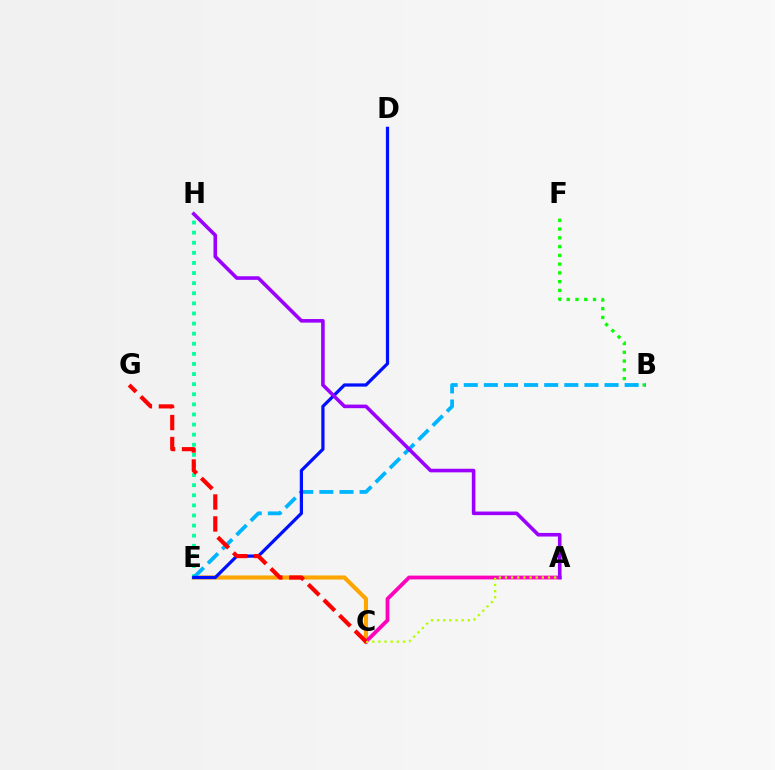{('B', 'F'): [{'color': '#08ff00', 'line_style': 'dotted', 'thickness': 2.38}], ('C', 'E'): [{'color': '#ffa500', 'line_style': 'solid', 'thickness': 2.95}], ('E', 'H'): [{'color': '#00ff9d', 'line_style': 'dotted', 'thickness': 2.74}], ('B', 'E'): [{'color': '#00b5ff', 'line_style': 'dashed', 'thickness': 2.73}], ('D', 'E'): [{'color': '#0010ff', 'line_style': 'solid', 'thickness': 2.32}], ('A', 'C'): [{'color': '#ff00bd', 'line_style': 'solid', 'thickness': 2.73}, {'color': '#b3ff00', 'line_style': 'dotted', 'thickness': 1.67}], ('A', 'H'): [{'color': '#9b00ff', 'line_style': 'solid', 'thickness': 2.59}], ('C', 'G'): [{'color': '#ff0000', 'line_style': 'dashed', 'thickness': 2.99}]}